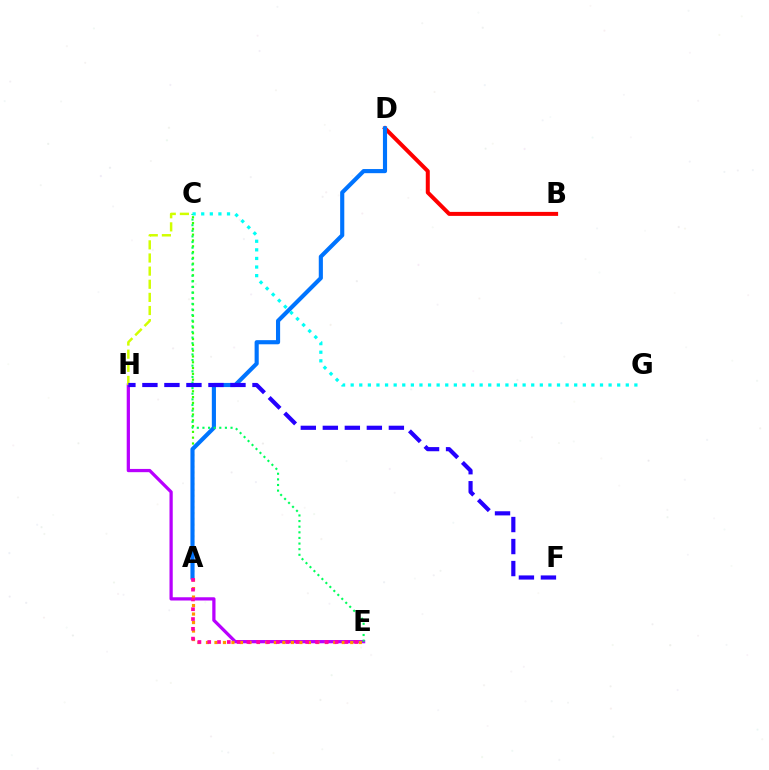{('E', 'H'): [{'color': '#b900ff', 'line_style': 'solid', 'thickness': 2.34}], ('A', 'C'): [{'color': '#3dff00', 'line_style': 'dotted', 'thickness': 1.58}], ('B', 'D'): [{'color': '#ff0000', 'line_style': 'solid', 'thickness': 2.88}], ('A', 'E'): [{'color': '#ff9400', 'line_style': 'dotted', 'thickness': 2.31}, {'color': '#ff00ac', 'line_style': 'dotted', 'thickness': 2.66}], ('C', 'H'): [{'color': '#d1ff00', 'line_style': 'dashed', 'thickness': 1.78}], ('A', 'D'): [{'color': '#0074ff', 'line_style': 'solid', 'thickness': 2.97}], ('C', 'E'): [{'color': '#00ff5c', 'line_style': 'dotted', 'thickness': 1.53}], ('F', 'H'): [{'color': '#2500ff', 'line_style': 'dashed', 'thickness': 2.99}], ('C', 'G'): [{'color': '#00fff6', 'line_style': 'dotted', 'thickness': 2.34}]}